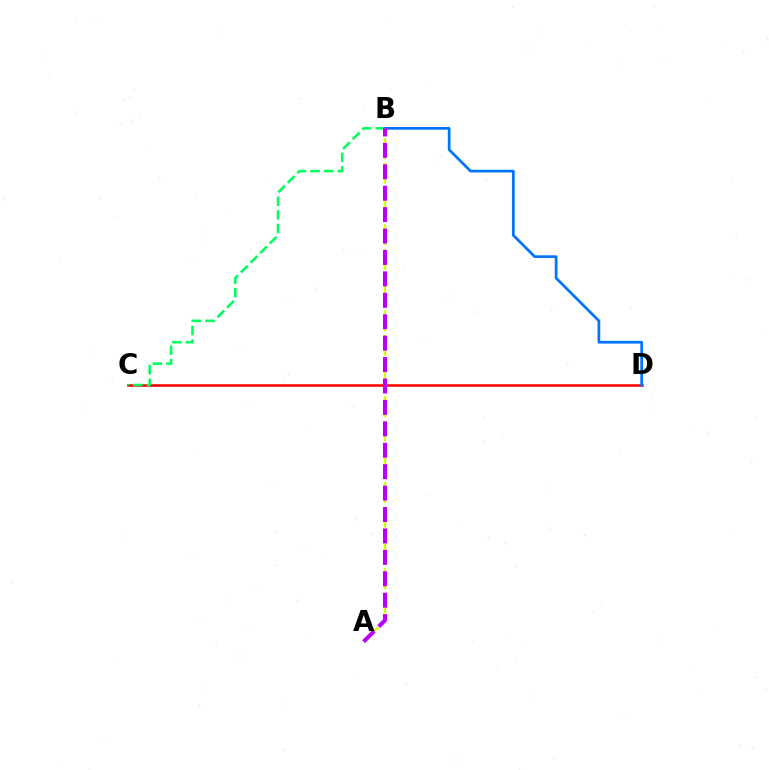{('C', 'D'): [{'color': '#ff0000', 'line_style': 'solid', 'thickness': 1.84}], ('B', 'C'): [{'color': '#00ff5c', 'line_style': 'dashed', 'thickness': 1.85}], ('B', 'D'): [{'color': '#0074ff', 'line_style': 'solid', 'thickness': 1.96}], ('A', 'B'): [{'color': '#d1ff00', 'line_style': 'dashed', 'thickness': 1.67}, {'color': '#b900ff', 'line_style': 'dashed', 'thickness': 2.91}]}